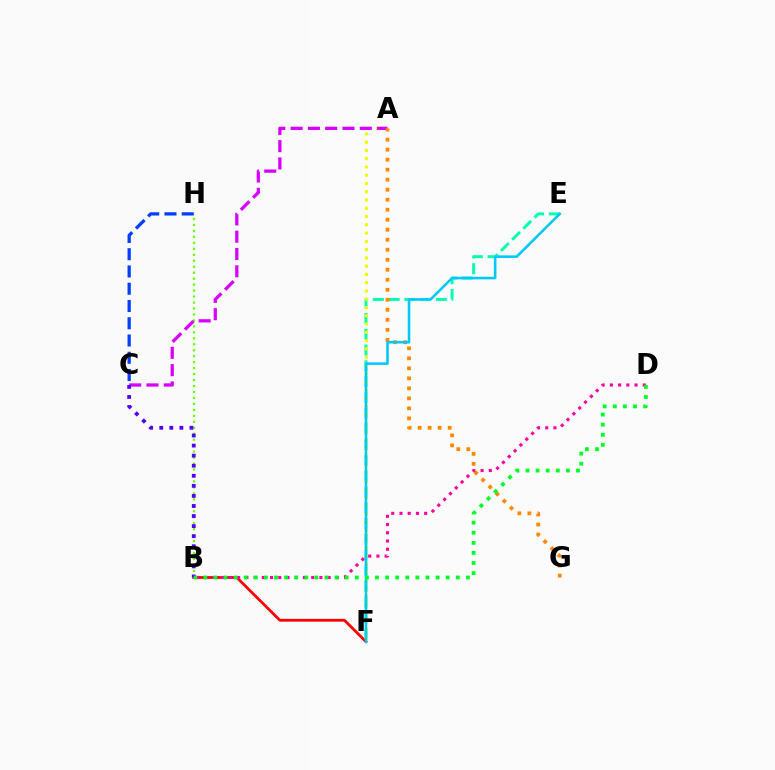{('B', 'F'): [{'color': '#ff0000', 'line_style': 'solid', 'thickness': 2.0}], ('B', 'H'): [{'color': '#66ff00', 'line_style': 'dotted', 'thickness': 1.62}], ('E', 'F'): [{'color': '#00ffaf', 'line_style': 'dashed', 'thickness': 2.14}, {'color': '#00c7ff', 'line_style': 'solid', 'thickness': 1.86}], ('C', 'H'): [{'color': '#003fff', 'line_style': 'dashed', 'thickness': 2.34}], ('A', 'F'): [{'color': '#eeff00', 'line_style': 'dotted', 'thickness': 2.25}], ('A', 'C'): [{'color': '#d600ff', 'line_style': 'dashed', 'thickness': 2.35}], ('B', 'D'): [{'color': '#ff00a0', 'line_style': 'dotted', 'thickness': 2.24}, {'color': '#00ff27', 'line_style': 'dotted', 'thickness': 2.74}], ('B', 'C'): [{'color': '#4f00ff', 'line_style': 'dotted', 'thickness': 2.73}], ('A', 'G'): [{'color': '#ff8800', 'line_style': 'dotted', 'thickness': 2.72}]}